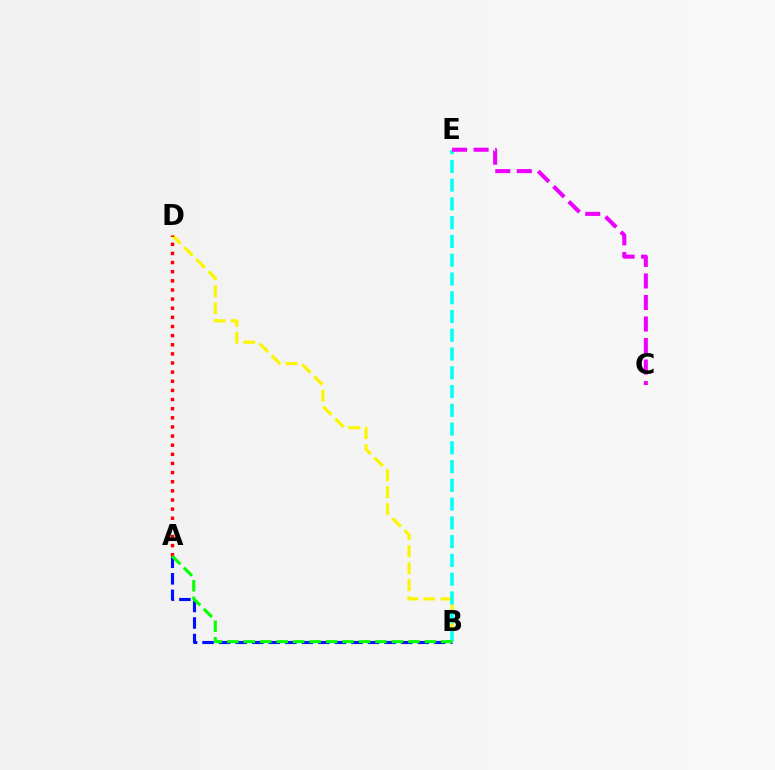{('A', 'B'): [{'color': '#0010ff', 'line_style': 'dashed', 'thickness': 2.25}, {'color': '#08ff00', 'line_style': 'dashed', 'thickness': 2.24}], ('B', 'D'): [{'color': '#fcf500', 'line_style': 'dashed', 'thickness': 2.31}], ('B', 'E'): [{'color': '#00fff6', 'line_style': 'dashed', 'thickness': 2.55}], ('A', 'D'): [{'color': '#ff0000', 'line_style': 'dotted', 'thickness': 2.48}], ('C', 'E'): [{'color': '#ee00ff', 'line_style': 'dashed', 'thickness': 2.92}]}